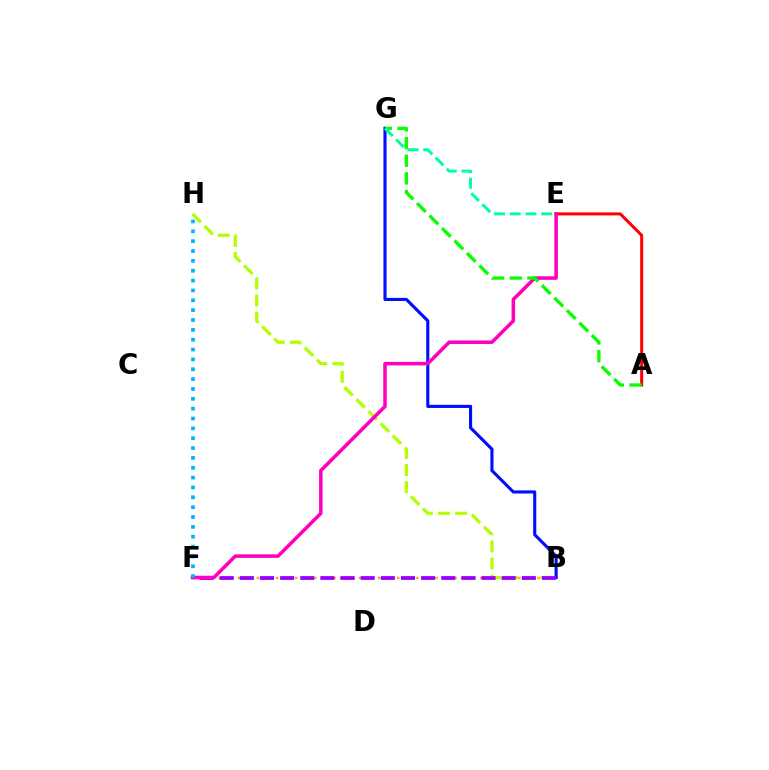{('B', 'F'): [{'color': '#ffa500', 'line_style': 'dotted', 'thickness': 1.73}, {'color': '#9b00ff', 'line_style': 'dashed', 'thickness': 2.74}], ('B', 'G'): [{'color': '#0010ff', 'line_style': 'solid', 'thickness': 2.25}], ('B', 'H'): [{'color': '#b3ff00', 'line_style': 'dashed', 'thickness': 2.32}], ('A', 'E'): [{'color': '#ff0000', 'line_style': 'solid', 'thickness': 2.17}], ('E', 'F'): [{'color': '#ff00bd', 'line_style': 'solid', 'thickness': 2.53}], ('A', 'G'): [{'color': '#08ff00', 'line_style': 'dashed', 'thickness': 2.4}], ('E', 'G'): [{'color': '#00ff9d', 'line_style': 'dashed', 'thickness': 2.13}], ('F', 'H'): [{'color': '#00b5ff', 'line_style': 'dotted', 'thickness': 2.68}]}